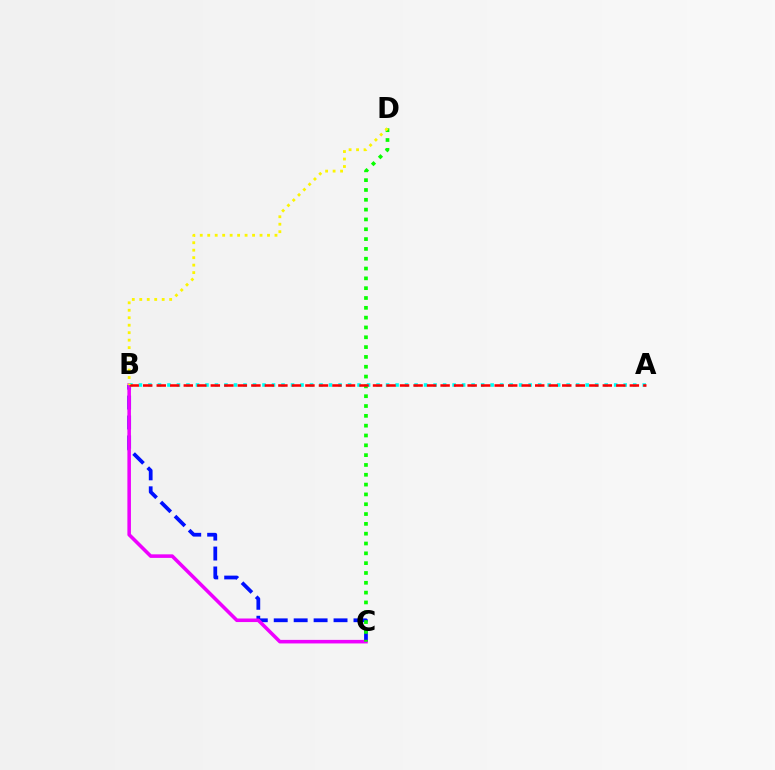{('B', 'C'): [{'color': '#0010ff', 'line_style': 'dashed', 'thickness': 2.71}, {'color': '#ee00ff', 'line_style': 'solid', 'thickness': 2.56}], ('C', 'D'): [{'color': '#08ff00', 'line_style': 'dotted', 'thickness': 2.67}], ('A', 'B'): [{'color': '#00fff6', 'line_style': 'dotted', 'thickness': 2.58}, {'color': '#ff0000', 'line_style': 'dashed', 'thickness': 1.84}], ('B', 'D'): [{'color': '#fcf500', 'line_style': 'dotted', 'thickness': 2.03}]}